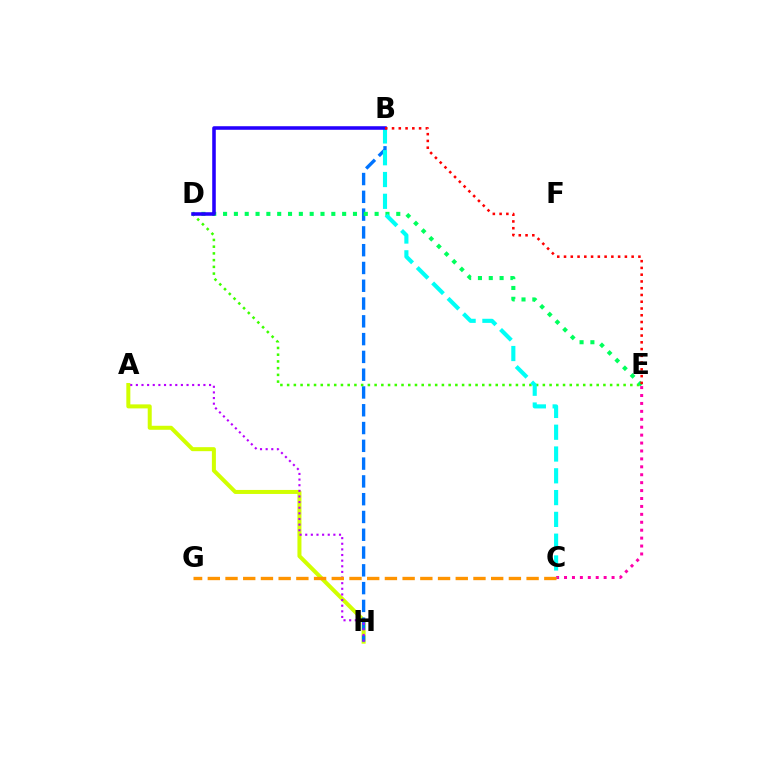{('A', 'H'): [{'color': '#d1ff00', 'line_style': 'solid', 'thickness': 2.89}, {'color': '#b900ff', 'line_style': 'dotted', 'thickness': 1.53}], ('B', 'H'): [{'color': '#0074ff', 'line_style': 'dashed', 'thickness': 2.42}], ('D', 'E'): [{'color': '#3dff00', 'line_style': 'dotted', 'thickness': 1.83}, {'color': '#00ff5c', 'line_style': 'dotted', 'thickness': 2.94}], ('C', 'E'): [{'color': '#ff00ac', 'line_style': 'dotted', 'thickness': 2.15}], ('B', 'C'): [{'color': '#00fff6', 'line_style': 'dashed', 'thickness': 2.96}], ('B', 'D'): [{'color': '#2500ff', 'line_style': 'solid', 'thickness': 2.56}], ('B', 'E'): [{'color': '#ff0000', 'line_style': 'dotted', 'thickness': 1.84}], ('C', 'G'): [{'color': '#ff9400', 'line_style': 'dashed', 'thickness': 2.41}]}